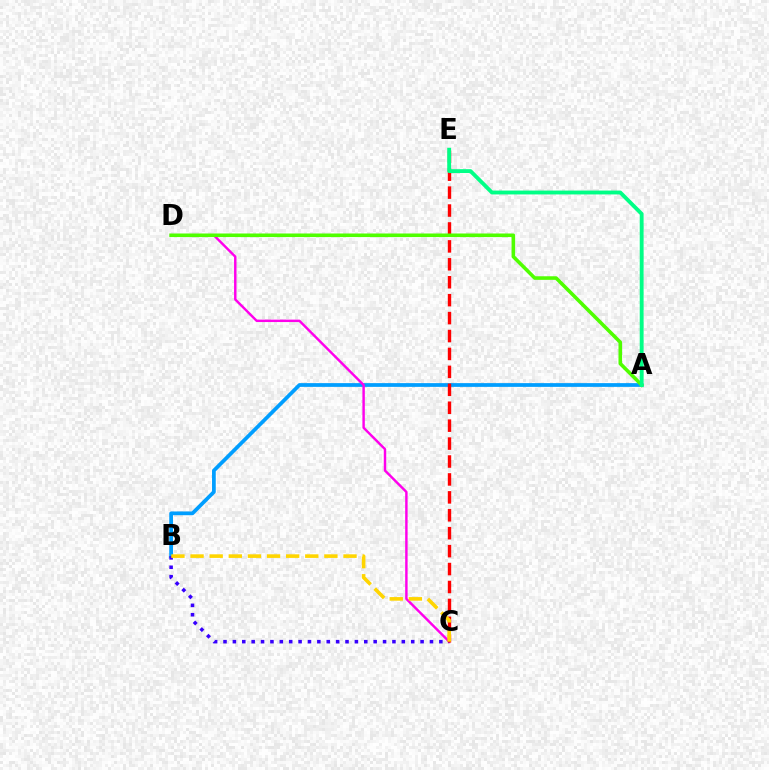{('A', 'B'): [{'color': '#009eff', 'line_style': 'solid', 'thickness': 2.69}], ('C', 'D'): [{'color': '#ff00ed', 'line_style': 'solid', 'thickness': 1.75}], ('B', 'C'): [{'color': '#3700ff', 'line_style': 'dotted', 'thickness': 2.55}, {'color': '#ffd500', 'line_style': 'dashed', 'thickness': 2.6}], ('C', 'E'): [{'color': '#ff0000', 'line_style': 'dashed', 'thickness': 2.44}], ('A', 'D'): [{'color': '#4fff00', 'line_style': 'solid', 'thickness': 2.58}], ('A', 'E'): [{'color': '#00ff86', 'line_style': 'solid', 'thickness': 2.79}]}